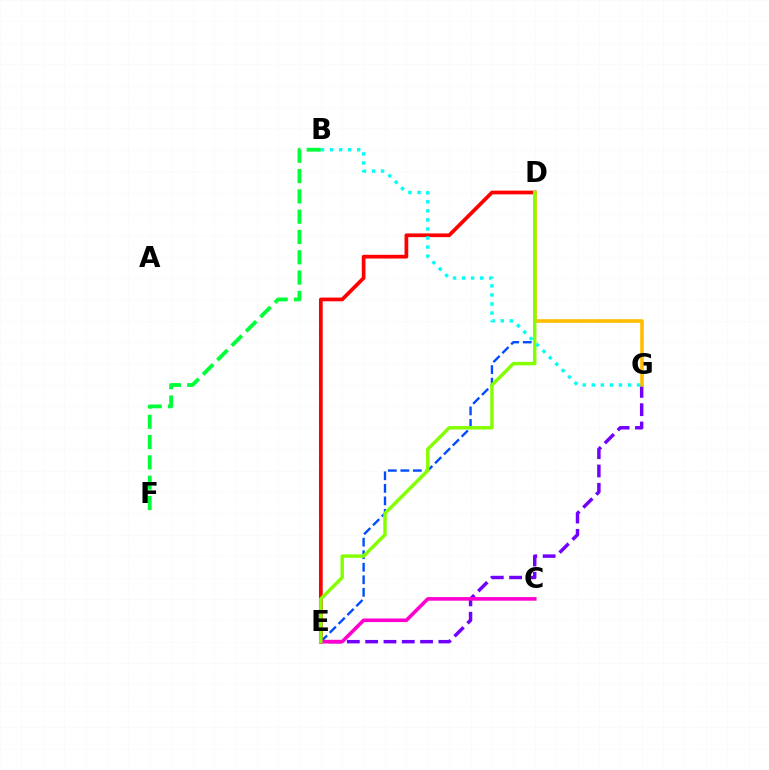{('E', 'G'): [{'color': '#7200ff', 'line_style': 'dashed', 'thickness': 2.49}], ('D', 'E'): [{'color': '#ff0000', 'line_style': 'solid', 'thickness': 2.68}, {'color': '#004bff', 'line_style': 'dashed', 'thickness': 1.7}, {'color': '#84ff00', 'line_style': 'solid', 'thickness': 2.48}], ('D', 'G'): [{'color': '#ffbd00', 'line_style': 'solid', 'thickness': 2.6}], ('C', 'E'): [{'color': '#ff00cf', 'line_style': 'solid', 'thickness': 2.6}], ('B', 'F'): [{'color': '#00ff39', 'line_style': 'dashed', 'thickness': 2.76}], ('B', 'G'): [{'color': '#00fff6', 'line_style': 'dotted', 'thickness': 2.46}]}